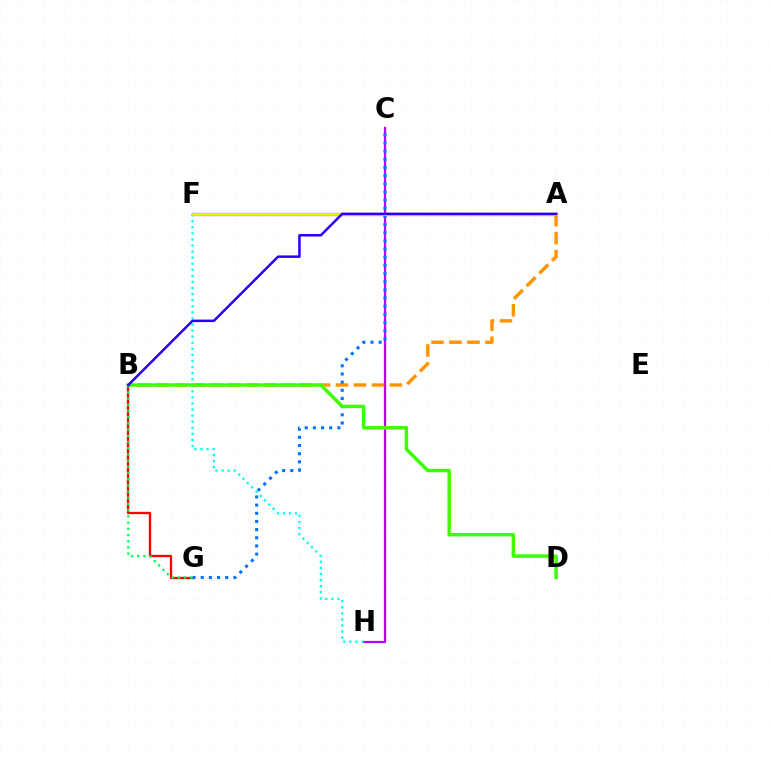{('B', 'G'): [{'color': '#ff0000', 'line_style': 'solid', 'thickness': 1.68}, {'color': '#00ff5c', 'line_style': 'dotted', 'thickness': 1.68}], ('C', 'H'): [{'color': '#b900ff', 'line_style': 'solid', 'thickness': 1.61}], ('A', 'B'): [{'color': '#ff9400', 'line_style': 'dashed', 'thickness': 2.44}, {'color': '#2500ff', 'line_style': 'solid', 'thickness': 1.8}], ('F', 'H'): [{'color': '#00fff6', 'line_style': 'dotted', 'thickness': 1.65}], ('A', 'F'): [{'color': '#ff00ac', 'line_style': 'solid', 'thickness': 2.32}, {'color': '#d1ff00', 'line_style': 'solid', 'thickness': 2.06}], ('C', 'G'): [{'color': '#0074ff', 'line_style': 'dotted', 'thickness': 2.22}], ('B', 'D'): [{'color': '#3dff00', 'line_style': 'solid', 'thickness': 2.48}]}